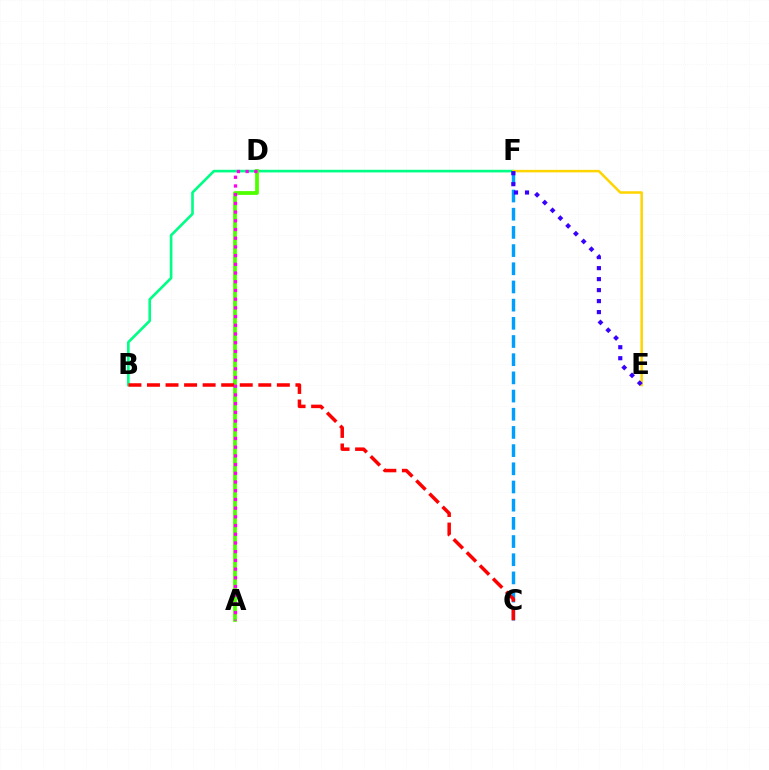{('B', 'F'): [{'color': '#00ff86', 'line_style': 'solid', 'thickness': 1.91}], ('E', 'F'): [{'color': '#ffd500', 'line_style': 'solid', 'thickness': 1.8}, {'color': '#3700ff', 'line_style': 'dotted', 'thickness': 2.99}], ('C', 'F'): [{'color': '#009eff', 'line_style': 'dashed', 'thickness': 2.47}], ('A', 'D'): [{'color': '#4fff00', 'line_style': 'solid', 'thickness': 2.72}, {'color': '#ff00ed', 'line_style': 'dotted', 'thickness': 2.37}], ('B', 'C'): [{'color': '#ff0000', 'line_style': 'dashed', 'thickness': 2.52}]}